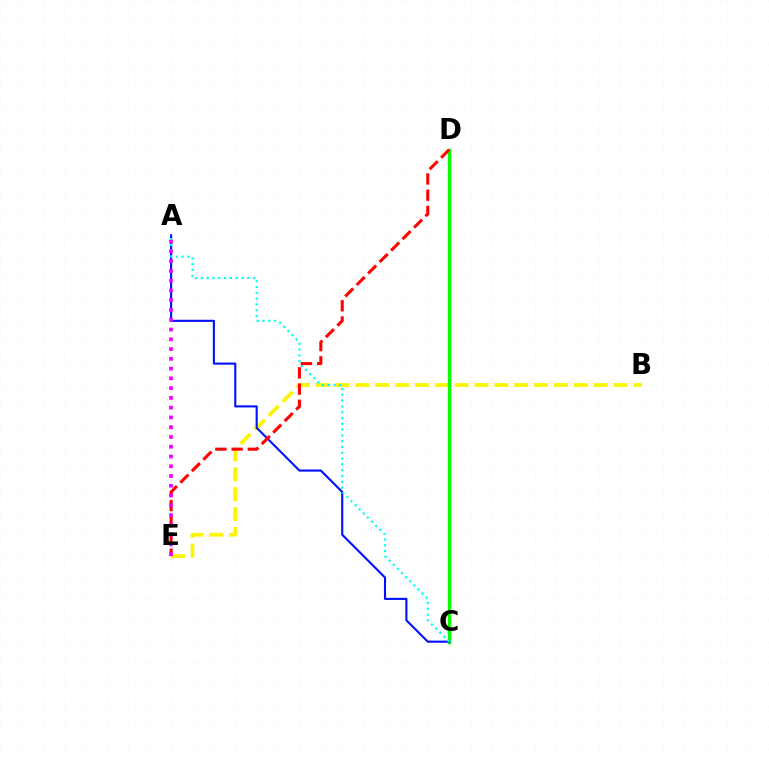{('B', 'E'): [{'color': '#fcf500', 'line_style': 'dashed', 'thickness': 2.7}], ('C', 'D'): [{'color': '#08ff00', 'line_style': 'solid', 'thickness': 2.46}], ('A', 'C'): [{'color': '#0010ff', 'line_style': 'solid', 'thickness': 1.52}, {'color': '#00fff6', 'line_style': 'dotted', 'thickness': 1.58}], ('D', 'E'): [{'color': '#ff0000', 'line_style': 'dashed', 'thickness': 2.2}], ('A', 'E'): [{'color': '#ee00ff', 'line_style': 'dotted', 'thickness': 2.65}]}